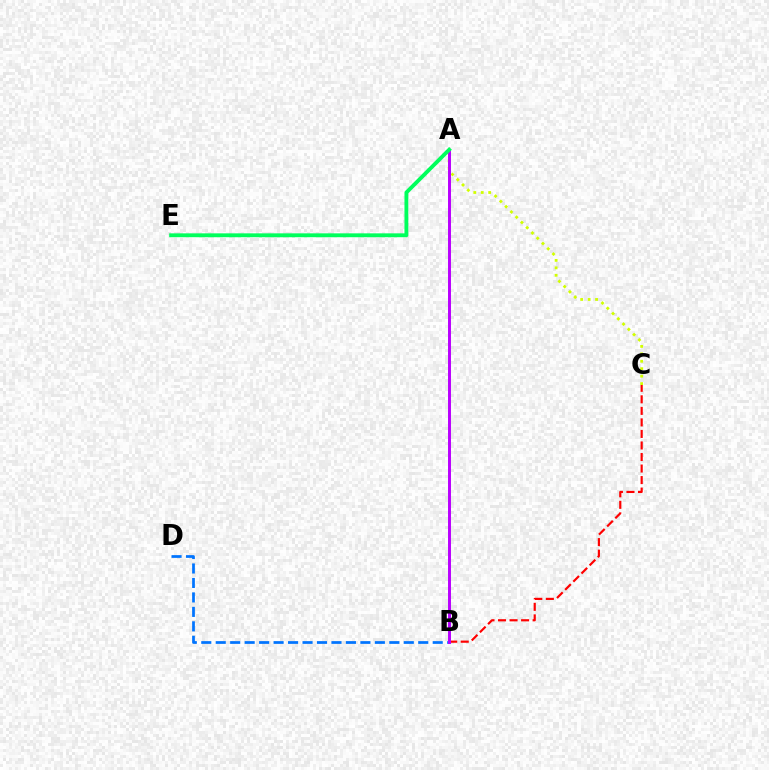{('B', 'C'): [{'color': '#ff0000', 'line_style': 'dashed', 'thickness': 1.57}], ('A', 'C'): [{'color': '#d1ff00', 'line_style': 'dotted', 'thickness': 2.02}], ('B', 'D'): [{'color': '#0074ff', 'line_style': 'dashed', 'thickness': 1.97}], ('A', 'B'): [{'color': '#b900ff', 'line_style': 'solid', 'thickness': 2.13}], ('A', 'E'): [{'color': '#00ff5c', 'line_style': 'solid', 'thickness': 2.78}]}